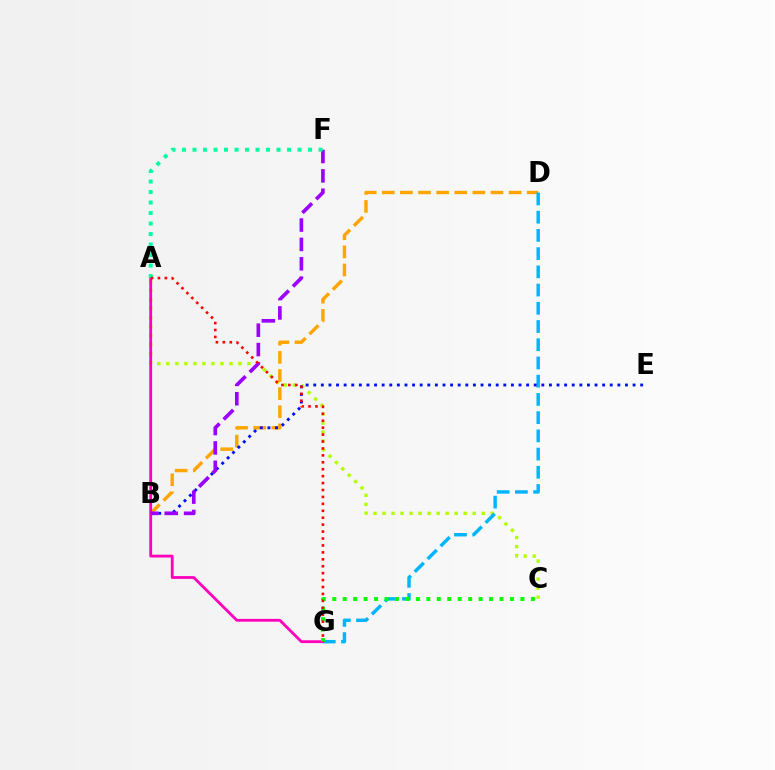{('A', 'C'): [{'color': '#b3ff00', 'line_style': 'dotted', 'thickness': 2.45}], ('B', 'D'): [{'color': '#ffa500', 'line_style': 'dashed', 'thickness': 2.46}], ('D', 'G'): [{'color': '#00b5ff', 'line_style': 'dashed', 'thickness': 2.48}], ('B', 'E'): [{'color': '#0010ff', 'line_style': 'dotted', 'thickness': 2.07}], ('A', 'G'): [{'color': '#ff00bd', 'line_style': 'solid', 'thickness': 2.03}, {'color': '#ff0000', 'line_style': 'dotted', 'thickness': 1.88}], ('C', 'G'): [{'color': '#08ff00', 'line_style': 'dotted', 'thickness': 2.84}], ('B', 'F'): [{'color': '#9b00ff', 'line_style': 'dashed', 'thickness': 2.63}], ('A', 'F'): [{'color': '#00ff9d', 'line_style': 'dotted', 'thickness': 2.85}]}